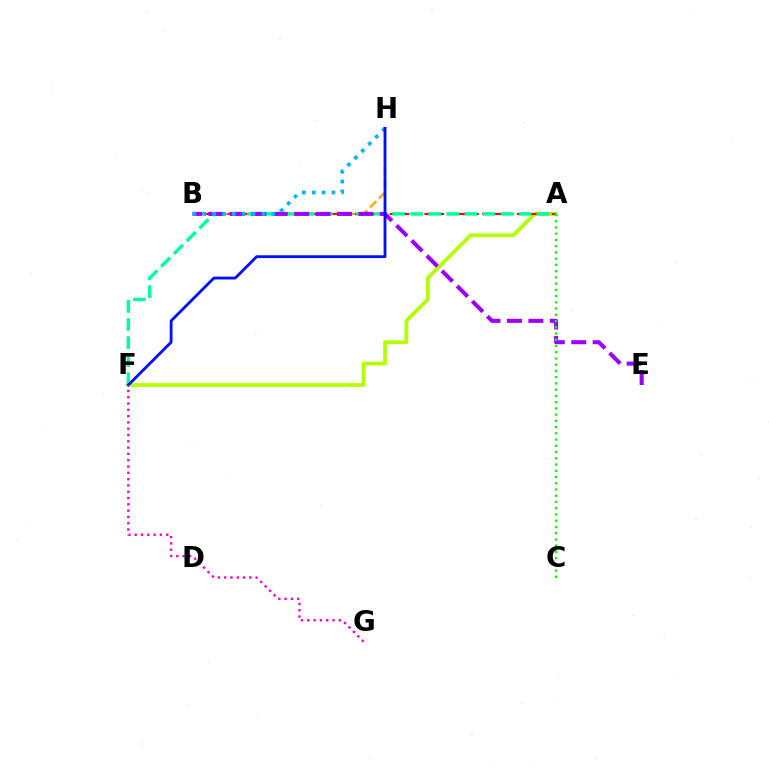{('B', 'H'): [{'color': '#ffa500', 'line_style': 'dashed', 'thickness': 1.73}, {'color': '#00b5ff', 'line_style': 'dotted', 'thickness': 2.68}], ('A', 'F'): [{'color': '#b3ff00', 'line_style': 'solid', 'thickness': 2.72}, {'color': '#00ff9d', 'line_style': 'dashed', 'thickness': 2.45}], ('A', 'B'): [{'color': '#ff0000', 'line_style': 'dashed', 'thickness': 1.57}], ('B', 'E'): [{'color': '#9b00ff', 'line_style': 'dashed', 'thickness': 2.91}], ('F', 'H'): [{'color': '#0010ff', 'line_style': 'solid', 'thickness': 2.03}], ('A', 'C'): [{'color': '#08ff00', 'line_style': 'dotted', 'thickness': 1.69}], ('F', 'G'): [{'color': '#ff00bd', 'line_style': 'dotted', 'thickness': 1.71}]}